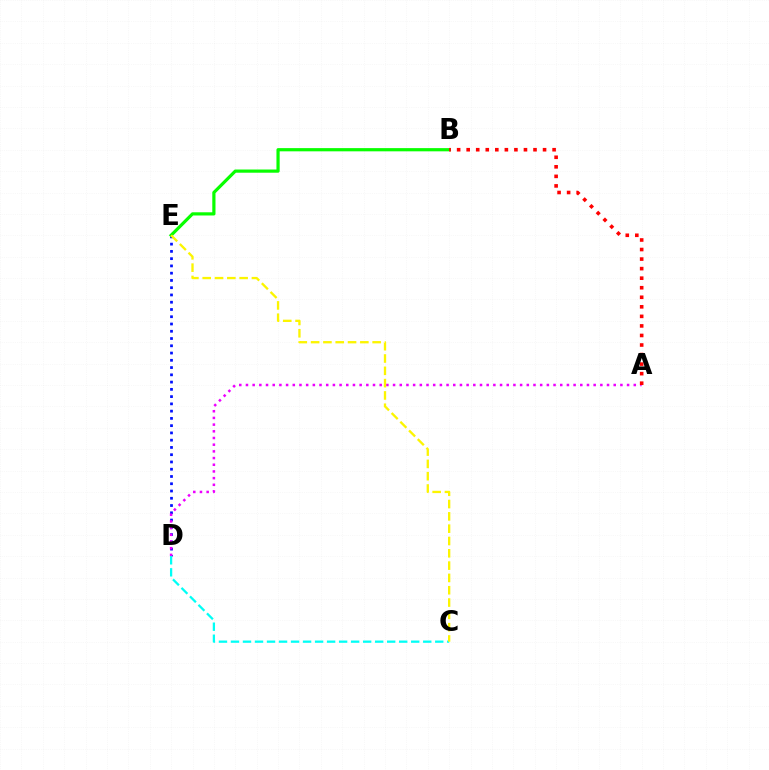{('D', 'E'): [{'color': '#0010ff', 'line_style': 'dotted', 'thickness': 1.97}], ('A', 'D'): [{'color': '#ee00ff', 'line_style': 'dotted', 'thickness': 1.82}], ('B', 'E'): [{'color': '#08ff00', 'line_style': 'solid', 'thickness': 2.31}], ('C', 'D'): [{'color': '#00fff6', 'line_style': 'dashed', 'thickness': 1.63}], ('A', 'B'): [{'color': '#ff0000', 'line_style': 'dotted', 'thickness': 2.59}], ('C', 'E'): [{'color': '#fcf500', 'line_style': 'dashed', 'thickness': 1.67}]}